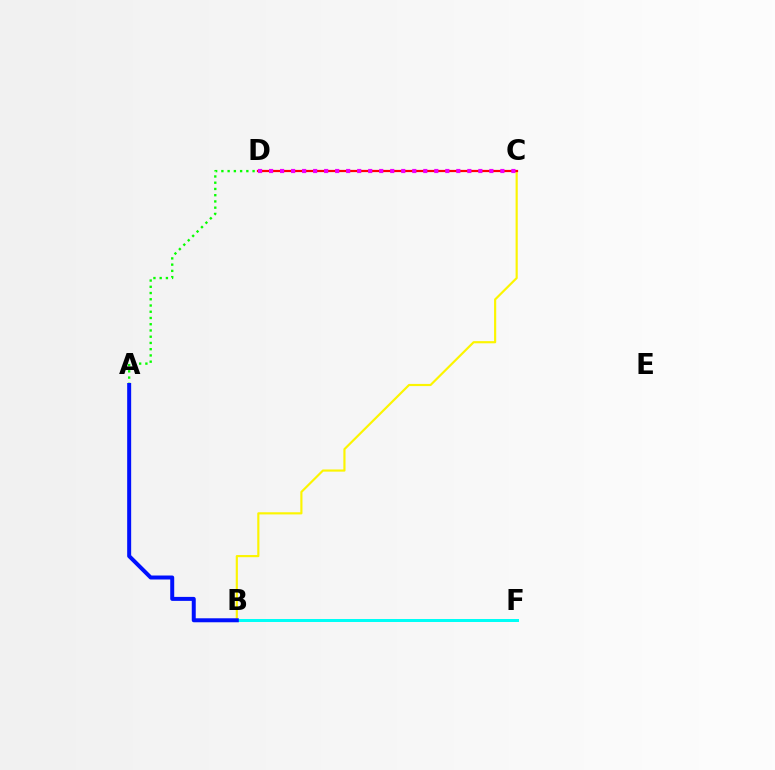{('B', 'F'): [{'color': '#00fff6', 'line_style': 'solid', 'thickness': 2.16}], ('B', 'C'): [{'color': '#fcf500', 'line_style': 'solid', 'thickness': 1.56}], ('A', 'D'): [{'color': '#08ff00', 'line_style': 'dotted', 'thickness': 1.7}], ('C', 'D'): [{'color': '#ff0000', 'line_style': 'solid', 'thickness': 1.6}, {'color': '#ee00ff', 'line_style': 'dotted', 'thickness': 2.99}], ('A', 'B'): [{'color': '#0010ff', 'line_style': 'solid', 'thickness': 2.87}]}